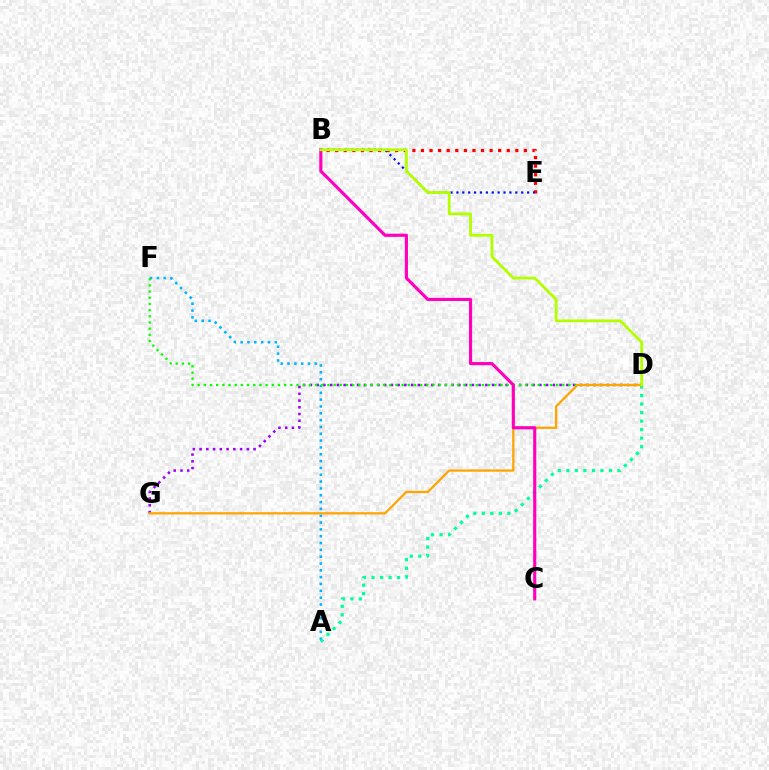{('A', 'F'): [{'color': '#00b5ff', 'line_style': 'dotted', 'thickness': 1.86}], ('B', 'E'): [{'color': '#ff0000', 'line_style': 'dotted', 'thickness': 2.33}, {'color': '#0010ff', 'line_style': 'dotted', 'thickness': 1.6}], ('A', 'D'): [{'color': '#00ff9d', 'line_style': 'dotted', 'thickness': 2.31}], ('D', 'G'): [{'color': '#9b00ff', 'line_style': 'dotted', 'thickness': 1.83}, {'color': '#ffa500', 'line_style': 'solid', 'thickness': 1.64}], ('D', 'F'): [{'color': '#08ff00', 'line_style': 'dotted', 'thickness': 1.68}], ('B', 'C'): [{'color': '#ff00bd', 'line_style': 'solid', 'thickness': 2.26}], ('B', 'D'): [{'color': '#b3ff00', 'line_style': 'solid', 'thickness': 2.01}]}